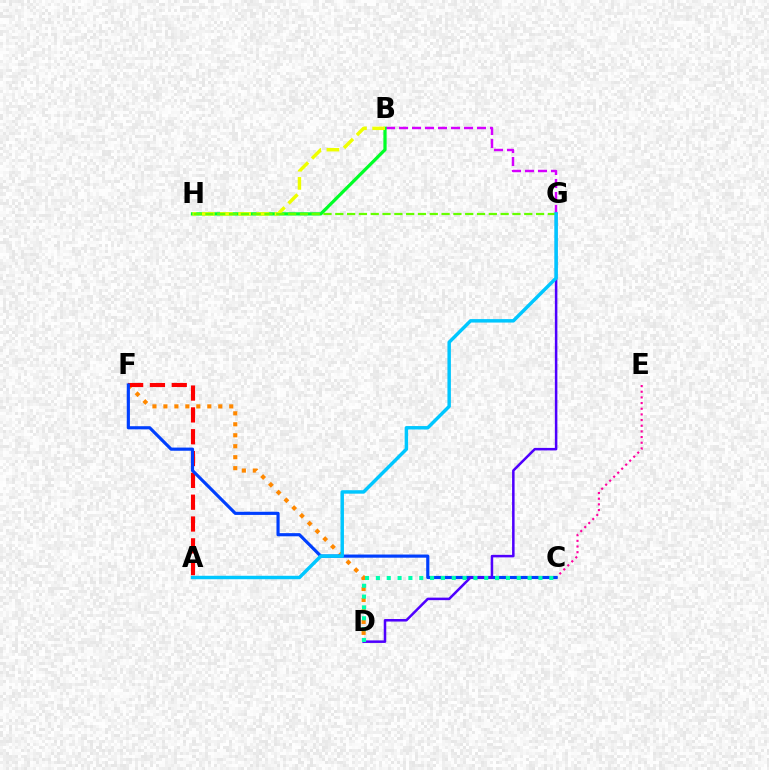{('D', 'F'): [{'color': '#ff8800', 'line_style': 'dotted', 'thickness': 2.98}], ('B', 'G'): [{'color': '#d600ff', 'line_style': 'dashed', 'thickness': 1.77}], ('B', 'H'): [{'color': '#00ff27', 'line_style': 'solid', 'thickness': 2.33}, {'color': '#eeff00', 'line_style': 'dashed', 'thickness': 2.47}], ('A', 'F'): [{'color': '#ff0000', 'line_style': 'dashed', 'thickness': 2.96}], ('C', 'E'): [{'color': '#ff00a0', 'line_style': 'dotted', 'thickness': 1.54}], ('C', 'F'): [{'color': '#003fff', 'line_style': 'solid', 'thickness': 2.27}], ('D', 'G'): [{'color': '#4f00ff', 'line_style': 'solid', 'thickness': 1.81}], ('G', 'H'): [{'color': '#66ff00', 'line_style': 'dashed', 'thickness': 1.6}], ('C', 'D'): [{'color': '#00ffaf', 'line_style': 'dotted', 'thickness': 2.94}], ('A', 'G'): [{'color': '#00c7ff', 'line_style': 'solid', 'thickness': 2.49}]}